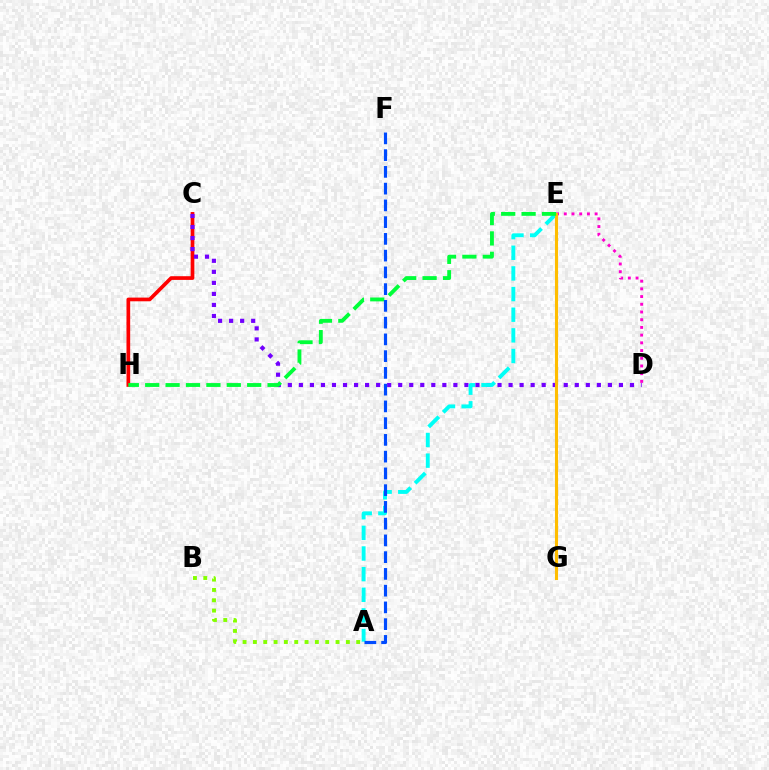{('C', 'H'): [{'color': '#ff0000', 'line_style': 'solid', 'thickness': 2.66}], ('A', 'B'): [{'color': '#84ff00', 'line_style': 'dotted', 'thickness': 2.81}], ('C', 'D'): [{'color': '#7200ff', 'line_style': 'dotted', 'thickness': 3.0}], ('D', 'E'): [{'color': '#ff00cf', 'line_style': 'dotted', 'thickness': 2.1}], ('A', 'E'): [{'color': '#00fff6', 'line_style': 'dashed', 'thickness': 2.8}], ('E', 'G'): [{'color': '#ffbd00', 'line_style': 'solid', 'thickness': 2.23}], ('E', 'H'): [{'color': '#00ff39', 'line_style': 'dashed', 'thickness': 2.77}], ('A', 'F'): [{'color': '#004bff', 'line_style': 'dashed', 'thickness': 2.28}]}